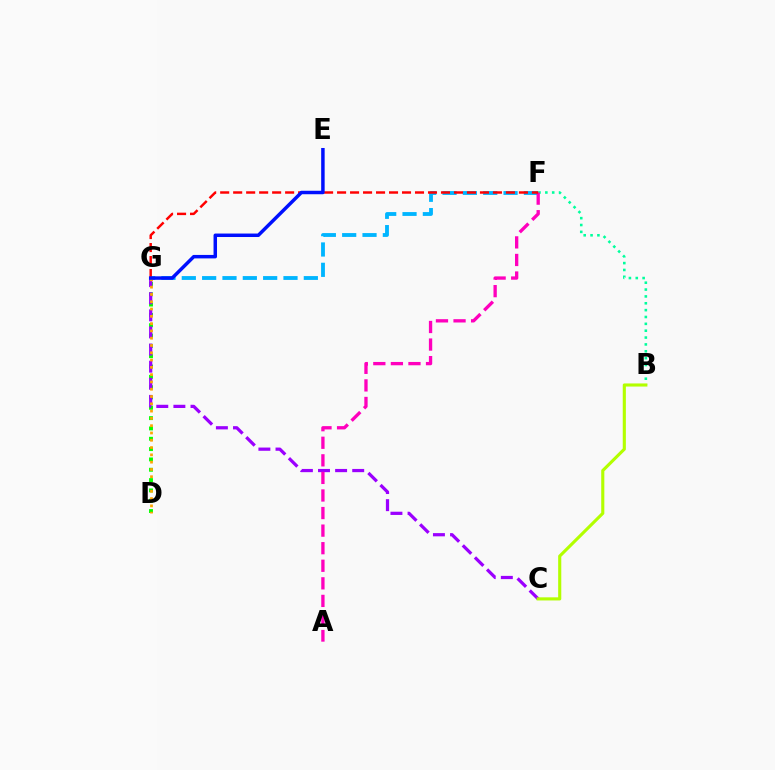{('F', 'G'): [{'color': '#00b5ff', 'line_style': 'dashed', 'thickness': 2.76}, {'color': '#ff0000', 'line_style': 'dashed', 'thickness': 1.76}], ('B', 'F'): [{'color': '#00ff9d', 'line_style': 'dotted', 'thickness': 1.86}], ('D', 'G'): [{'color': '#08ff00', 'line_style': 'dotted', 'thickness': 2.81}, {'color': '#ffa500', 'line_style': 'dotted', 'thickness': 1.98}], ('C', 'G'): [{'color': '#9b00ff', 'line_style': 'dashed', 'thickness': 2.32}], ('A', 'F'): [{'color': '#ff00bd', 'line_style': 'dashed', 'thickness': 2.39}], ('B', 'C'): [{'color': '#b3ff00', 'line_style': 'solid', 'thickness': 2.24}], ('E', 'G'): [{'color': '#0010ff', 'line_style': 'solid', 'thickness': 2.5}]}